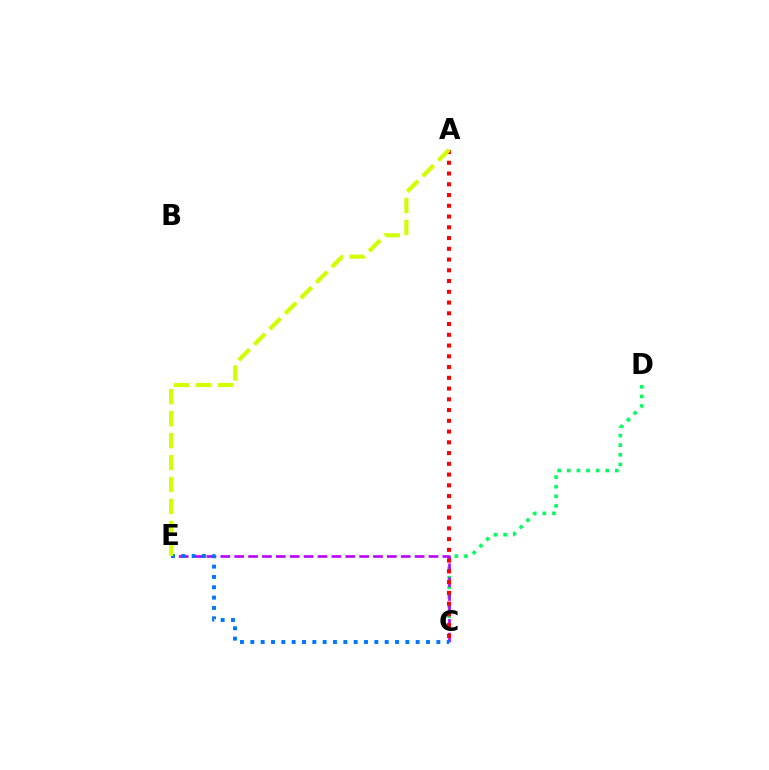{('C', 'D'): [{'color': '#00ff5c', 'line_style': 'dotted', 'thickness': 2.61}], ('C', 'E'): [{'color': '#b900ff', 'line_style': 'dashed', 'thickness': 1.89}, {'color': '#0074ff', 'line_style': 'dotted', 'thickness': 2.81}], ('A', 'C'): [{'color': '#ff0000', 'line_style': 'dotted', 'thickness': 2.92}], ('A', 'E'): [{'color': '#d1ff00', 'line_style': 'dashed', 'thickness': 2.98}]}